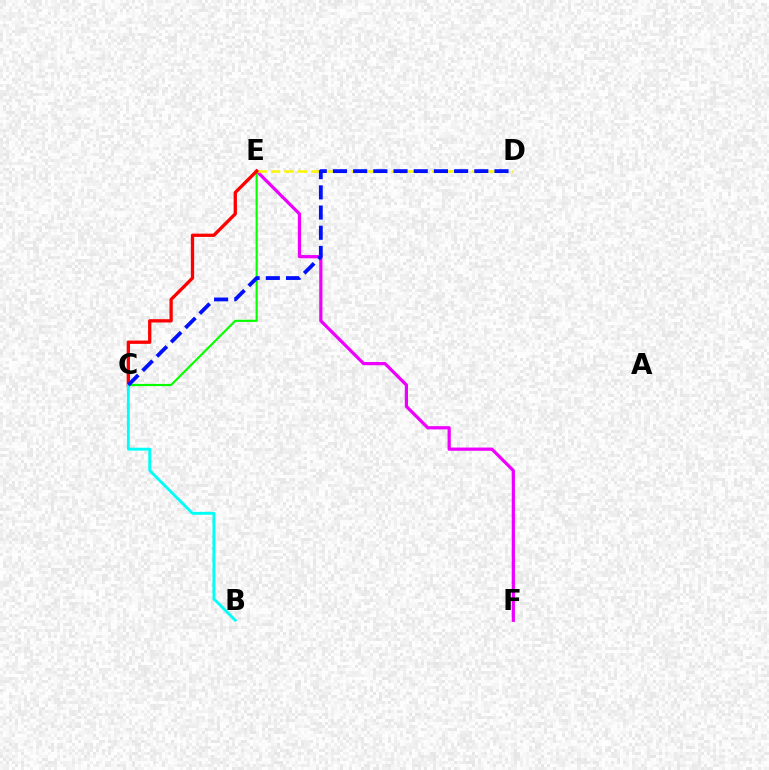{('E', 'F'): [{'color': '#ee00ff', 'line_style': 'solid', 'thickness': 2.32}], ('D', 'E'): [{'color': '#fcf500', 'line_style': 'dashed', 'thickness': 1.82}], ('C', 'E'): [{'color': '#08ff00', 'line_style': 'solid', 'thickness': 1.56}, {'color': '#ff0000', 'line_style': 'solid', 'thickness': 2.37}], ('B', 'C'): [{'color': '#00fff6', 'line_style': 'solid', 'thickness': 2.06}], ('C', 'D'): [{'color': '#0010ff', 'line_style': 'dashed', 'thickness': 2.74}]}